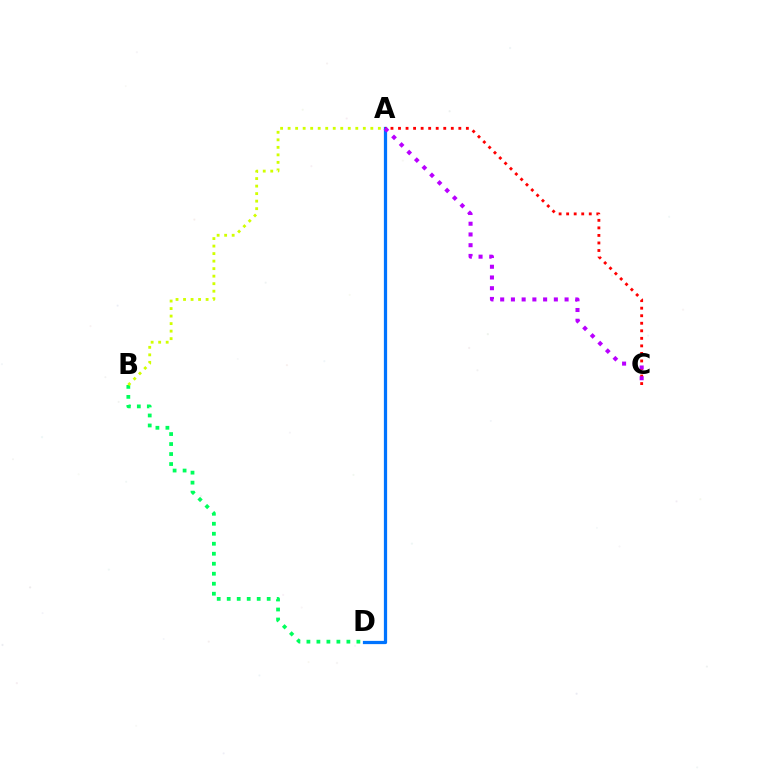{('A', 'D'): [{'color': '#0074ff', 'line_style': 'solid', 'thickness': 2.33}], ('A', 'C'): [{'color': '#ff0000', 'line_style': 'dotted', 'thickness': 2.05}, {'color': '#b900ff', 'line_style': 'dotted', 'thickness': 2.92}], ('B', 'D'): [{'color': '#00ff5c', 'line_style': 'dotted', 'thickness': 2.72}], ('A', 'B'): [{'color': '#d1ff00', 'line_style': 'dotted', 'thickness': 2.04}]}